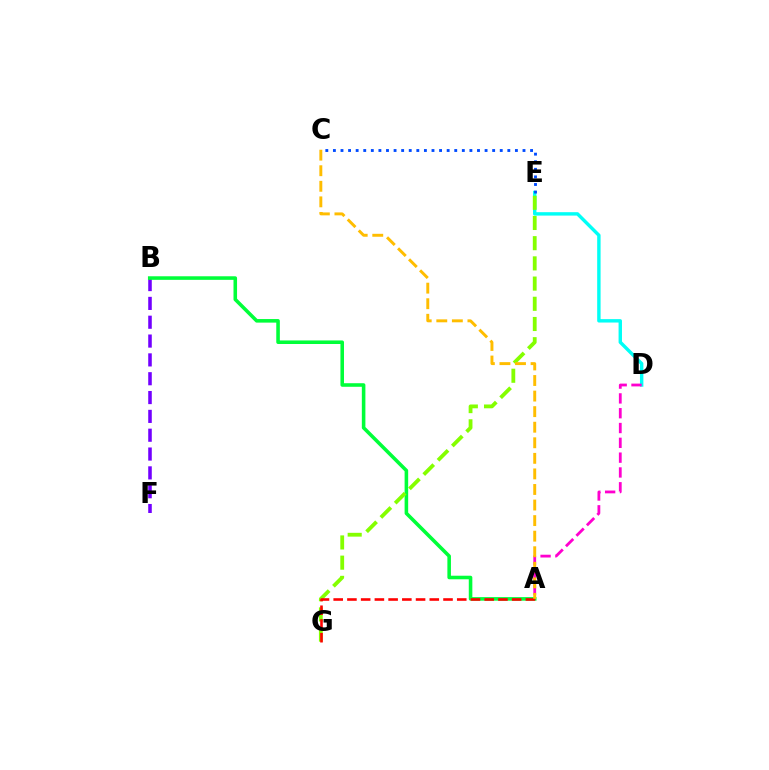{('B', 'F'): [{'color': '#7200ff', 'line_style': 'dashed', 'thickness': 2.56}], ('D', 'E'): [{'color': '#00fff6', 'line_style': 'solid', 'thickness': 2.46}], ('C', 'E'): [{'color': '#004bff', 'line_style': 'dotted', 'thickness': 2.06}], ('A', 'B'): [{'color': '#00ff39', 'line_style': 'solid', 'thickness': 2.57}], ('E', 'G'): [{'color': '#84ff00', 'line_style': 'dashed', 'thickness': 2.74}], ('A', 'D'): [{'color': '#ff00cf', 'line_style': 'dashed', 'thickness': 2.01}], ('A', 'G'): [{'color': '#ff0000', 'line_style': 'dashed', 'thickness': 1.86}], ('A', 'C'): [{'color': '#ffbd00', 'line_style': 'dashed', 'thickness': 2.11}]}